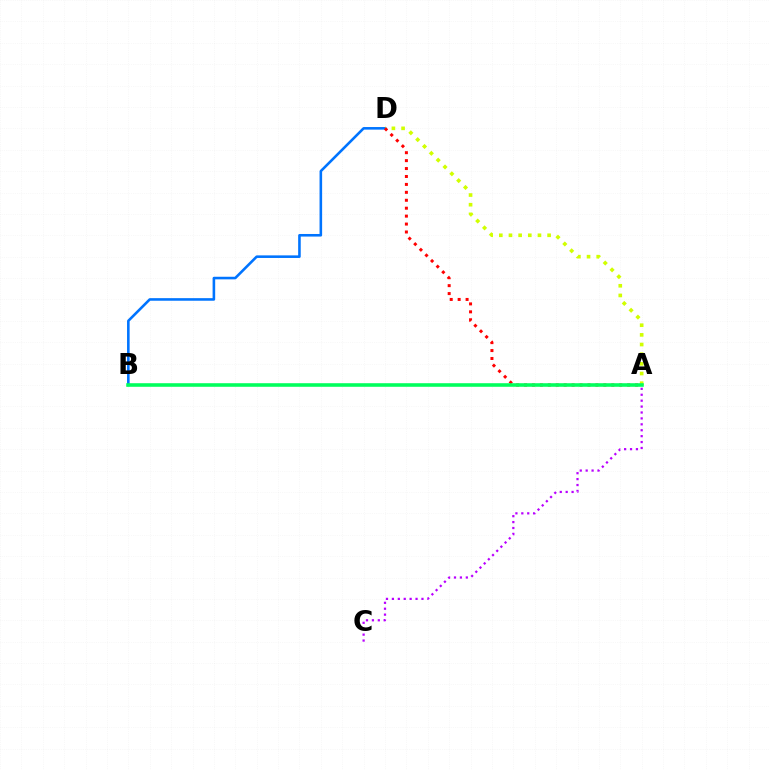{('A', 'C'): [{'color': '#b900ff', 'line_style': 'dotted', 'thickness': 1.61}], ('B', 'D'): [{'color': '#0074ff', 'line_style': 'solid', 'thickness': 1.86}], ('A', 'D'): [{'color': '#d1ff00', 'line_style': 'dotted', 'thickness': 2.62}, {'color': '#ff0000', 'line_style': 'dotted', 'thickness': 2.15}], ('A', 'B'): [{'color': '#00ff5c', 'line_style': 'solid', 'thickness': 2.58}]}